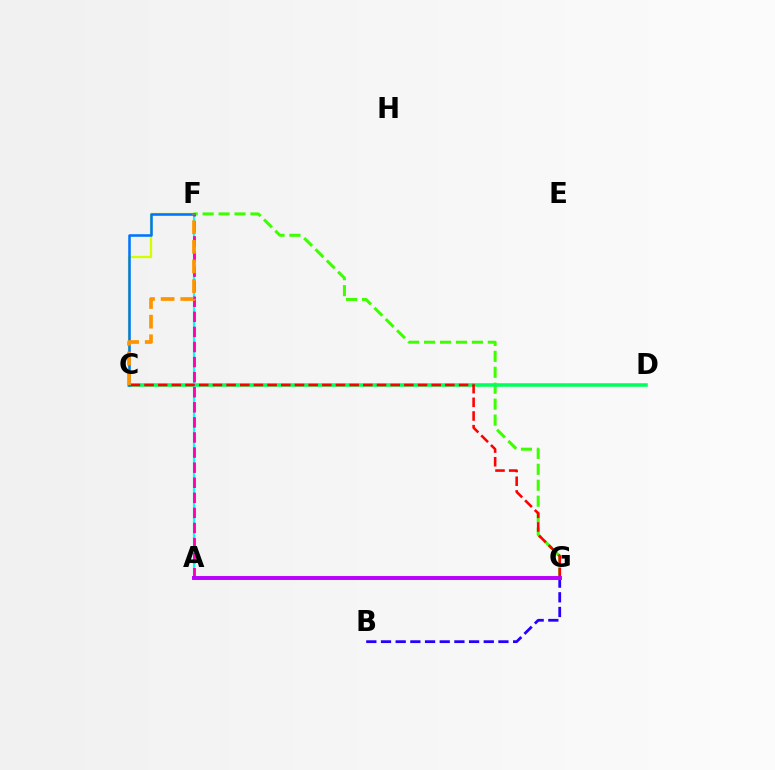{('F', 'G'): [{'color': '#3dff00', 'line_style': 'dashed', 'thickness': 2.17}], ('C', 'F'): [{'color': '#d1ff00', 'line_style': 'solid', 'thickness': 1.67}, {'color': '#0074ff', 'line_style': 'solid', 'thickness': 1.83}, {'color': '#ff9400', 'line_style': 'dashed', 'thickness': 2.67}], ('B', 'G'): [{'color': '#2500ff', 'line_style': 'dashed', 'thickness': 1.99}], ('C', 'D'): [{'color': '#00ff5c', 'line_style': 'solid', 'thickness': 2.53}], ('A', 'F'): [{'color': '#00fff6', 'line_style': 'solid', 'thickness': 1.59}, {'color': '#ff00ac', 'line_style': 'dashed', 'thickness': 2.05}], ('C', 'G'): [{'color': '#ff0000', 'line_style': 'dashed', 'thickness': 1.86}], ('A', 'G'): [{'color': '#b900ff', 'line_style': 'solid', 'thickness': 2.83}]}